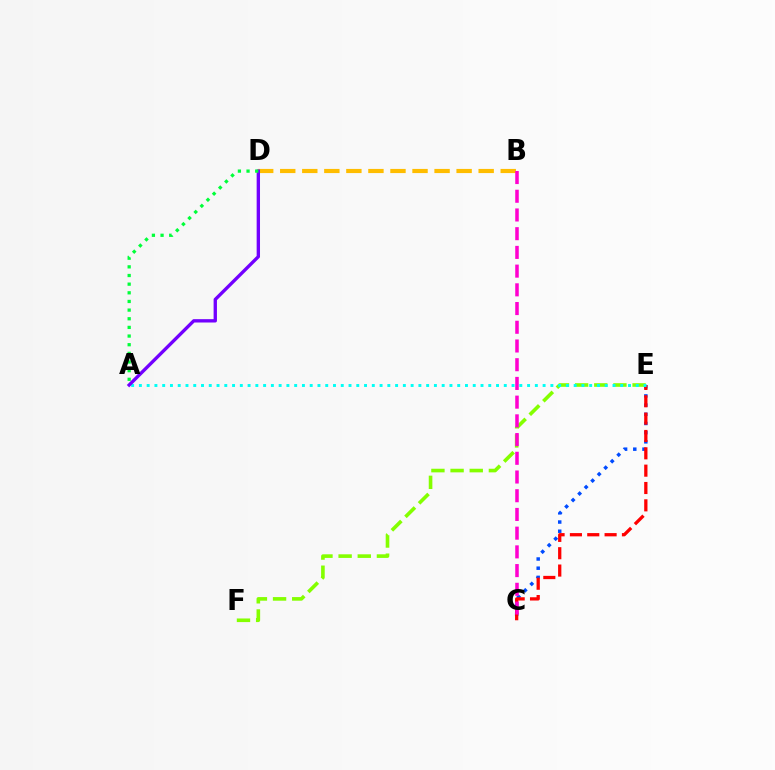{('E', 'F'): [{'color': '#84ff00', 'line_style': 'dashed', 'thickness': 2.6}], ('C', 'E'): [{'color': '#004bff', 'line_style': 'dotted', 'thickness': 2.5}, {'color': '#ff0000', 'line_style': 'dashed', 'thickness': 2.36}], ('B', 'D'): [{'color': '#ffbd00', 'line_style': 'dashed', 'thickness': 3.0}], ('A', 'E'): [{'color': '#00fff6', 'line_style': 'dotted', 'thickness': 2.11}], ('A', 'D'): [{'color': '#7200ff', 'line_style': 'solid', 'thickness': 2.41}, {'color': '#00ff39', 'line_style': 'dotted', 'thickness': 2.35}], ('B', 'C'): [{'color': '#ff00cf', 'line_style': 'dashed', 'thickness': 2.54}]}